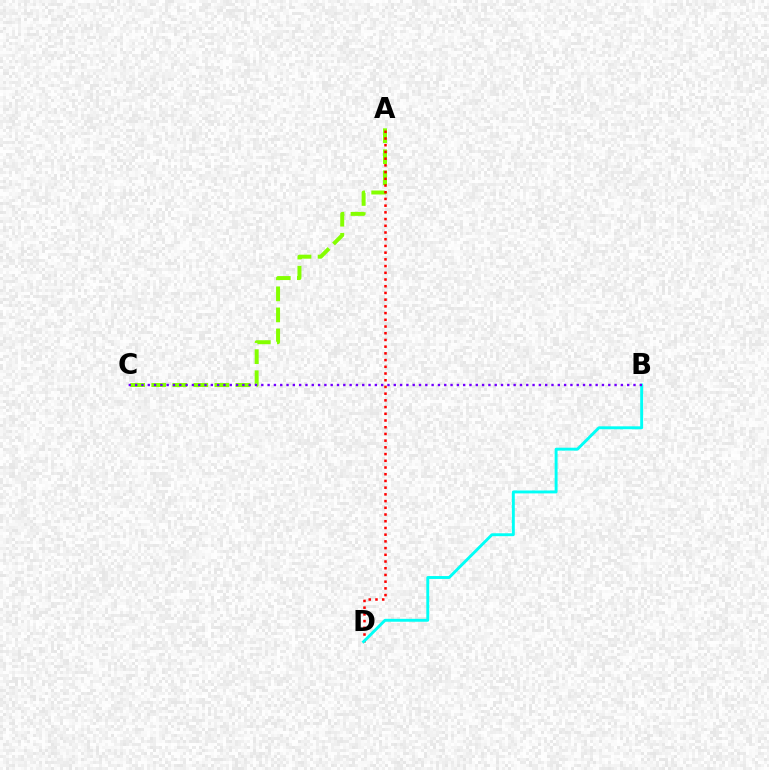{('A', 'C'): [{'color': '#84ff00', 'line_style': 'dashed', 'thickness': 2.86}], ('A', 'D'): [{'color': '#ff0000', 'line_style': 'dotted', 'thickness': 1.82}], ('B', 'D'): [{'color': '#00fff6', 'line_style': 'solid', 'thickness': 2.1}], ('B', 'C'): [{'color': '#7200ff', 'line_style': 'dotted', 'thickness': 1.71}]}